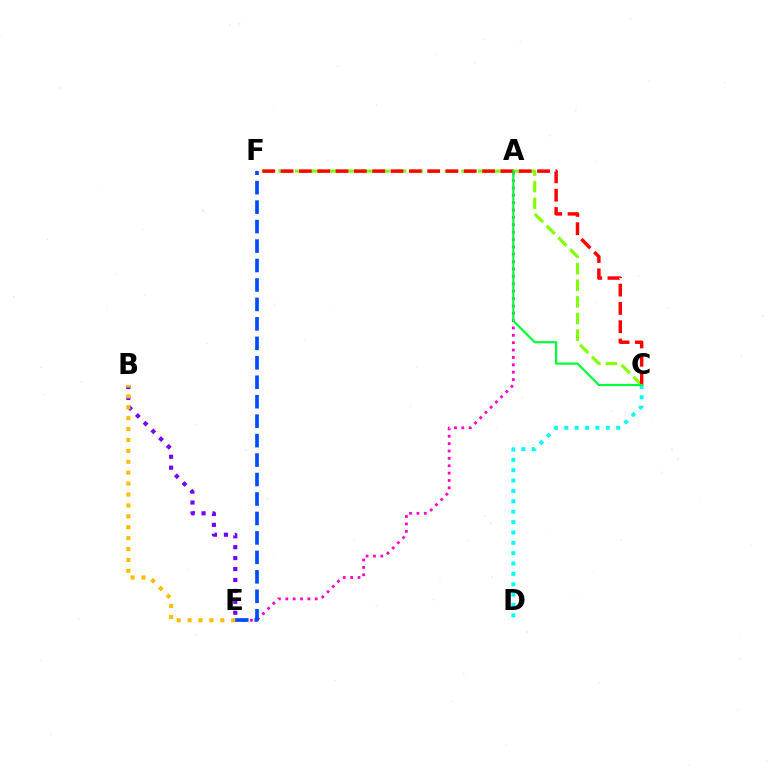{('C', 'F'): [{'color': '#84ff00', 'line_style': 'dashed', 'thickness': 2.26}, {'color': '#ff0000', 'line_style': 'dashed', 'thickness': 2.49}], ('A', 'E'): [{'color': '#ff00cf', 'line_style': 'dotted', 'thickness': 2.0}], ('E', 'F'): [{'color': '#004bff', 'line_style': 'dashed', 'thickness': 2.64}], ('C', 'D'): [{'color': '#00fff6', 'line_style': 'dotted', 'thickness': 2.82}], ('B', 'E'): [{'color': '#7200ff', 'line_style': 'dotted', 'thickness': 2.97}, {'color': '#ffbd00', 'line_style': 'dotted', 'thickness': 2.96}], ('A', 'C'): [{'color': '#00ff39', 'line_style': 'solid', 'thickness': 1.57}]}